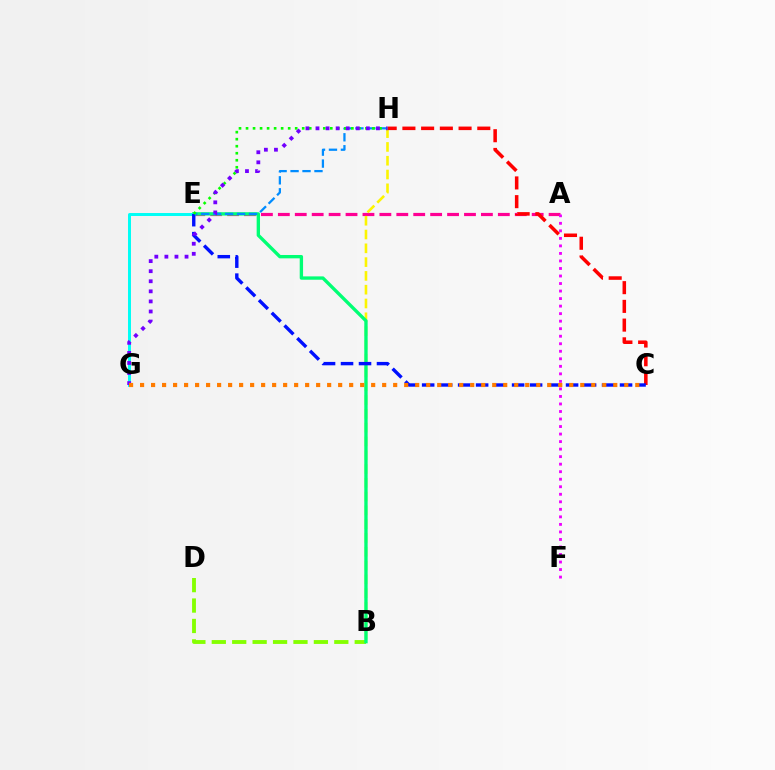{('A', 'E'): [{'color': '#ff0094', 'line_style': 'dashed', 'thickness': 2.3}], ('B', 'H'): [{'color': '#fcf500', 'line_style': 'dashed', 'thickness': 1.87}], ('A', 'F'): [{'color': '#ee00ff', 'line_style': 'dotted', 'thickness': 2.05}], ('B', 'D'): [{'color': '#84ff00', 'line_style': 'dashed', 'thickness': 2.77}], ('C', 'H'): [{'color': '#ff0000', 'line_style': 'dashed', 'thickness': 2.54}], ('B', 'E'): [{'color': '#00ff74', 'line_style': 'solid', 'thickness': 2.41}], ('E', 'H'): [{'color': '#008cff', 'line_style': 'dashed', 'thickness': 1.62}, {'color': '#08ff00', 'line_style': 'dotted', 'thickness': 1.91}], ('E', 'G'): [{'color': '#00fff6', 'line_style': 'solid', 'thickness': 2.14}], ('C', 'E'): [{'color': '#0010ff', 'line_style': 'dashed', 'thickness': 2.44}], ('G', 'H'): [{'color': '#7200ff', 'line_style': 'dotted', 'thickness': 2.74}], ('C', 'G'): [{'color': '#ff7c00', 'line_style': 'dotted', 'thickness': 2.99}]}